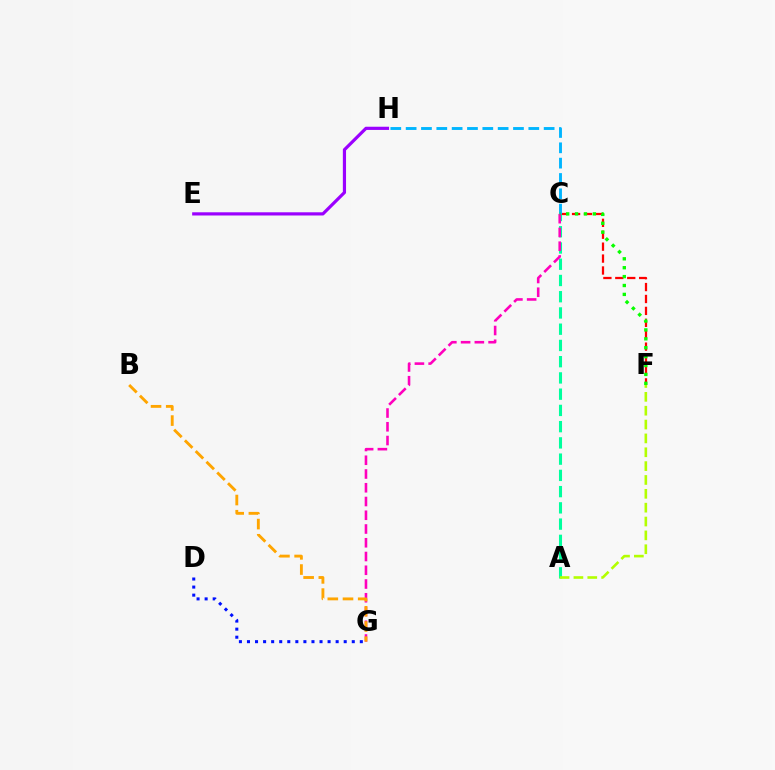{('C', 'F'): [{'color': '#ff0000', 'line_style': 'dashed', 'thickness': 1.62}, {'color': '#08ff00', 'line_style': 'dotted', 'thickness': 2.42}], ('A', 'C'): [{'color': '#00ff9d', 'line_style': 'dashed', 'thickness': 2.21}], ('A', 'F'): [{'color': '#b3ff00', 'line_style': 'dashed', 'thickness': 1.88}], ('C', 'H'): [{'color': '#00b5ff', 'line_style': 'dashed', 'thickness': 2.08}], ('C', 'G'): [{'color': '#ff00bd', 'line_style': 'dashed', 'thickness': 1.87}], ('B', 'G'): [{'color': '#ffa500', 'line_style': 'dashed', 'thickness': 2.06}], ('D', 'G'): [{'color': '#0010ff', 'line_style': 'dotted', 'thickness': 2.19}], ('E', 'H'): [{'color': '#9b00ff', 'line_style': 'solid', 'thickness': 2.3}]}